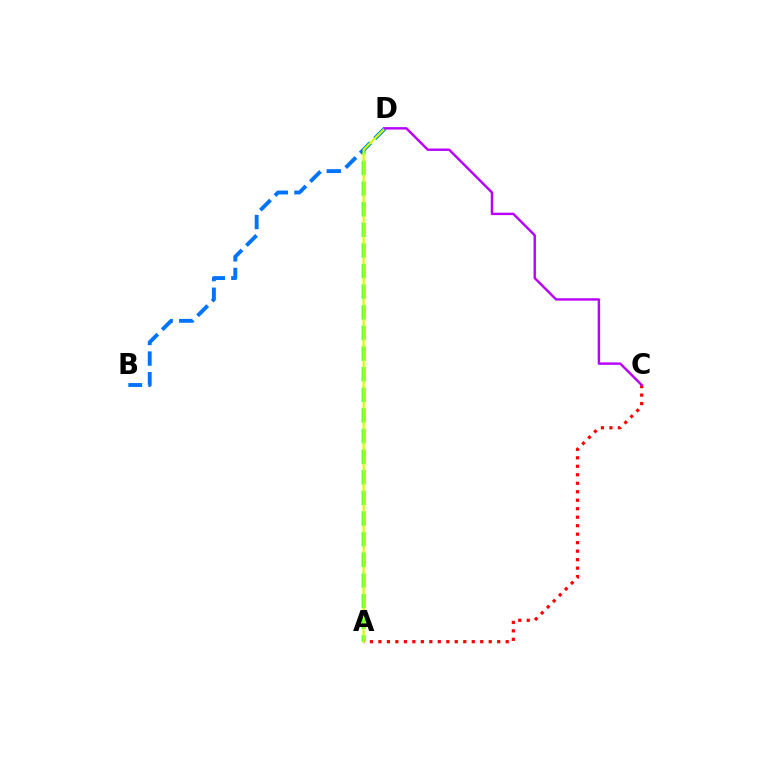{('A', 'D'): [{'color': '#00ff5c', 'line_style': 'dashed', 'thickness': 2.8}, {'color': '#d1ff00', 'line_style': 'solid', 'thickness': 1.6}], ('B', 'D'): [{'color': '#0074ff', 'line_style': 'dashed', 'thickness': 2.8}], ('A', 'C'): [{'color': '#ff0000', 'line_style': 'dotted', 'thickness': 2.31}], ('C', 'D'): [{'color': '#b900ff', 'line_style': 'solid', 'thickness': 1.74}]}